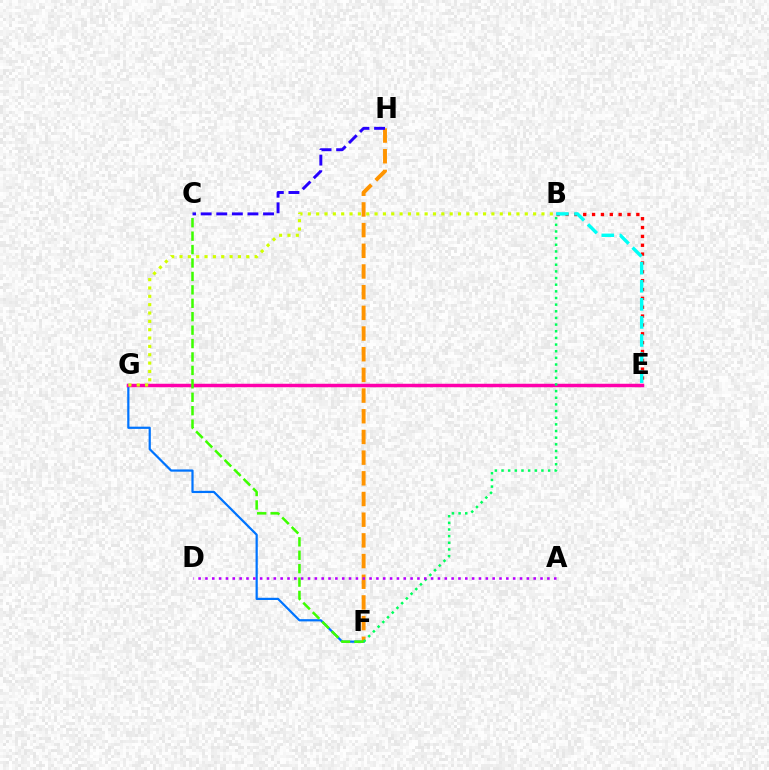{('F', 'G'): [{'color': '#0074ff', 'line_style': 'solid', 'thickness': 1.6}], ('B', 'E'): [{'color': '#ff0000', 'line_style': 'dotted', 'thickness': 2.41}, {'color': '#00fff6', 'line_style': 'dashed', 'thickness': 2.46}], ('F', 'H'): [{'color': '#ff9400', 'line_style': 'dashed', 'thickness': 2.81}], ('E', 'G'): [{'color': '#ff00ac', 'line_style': 'solid', 'thickness': 2.5}], ('B', 'F'): [{'color': '#00ff5c', 'line_style': 'dotted', 'thickness': 1.81}], ('C', 'H'): [{'color': '#2500ff', 'line_style': 'dashed', 'thickness': 2.12}], ('C', 'F'): [{'color': '#3dff00', 'line_style': 'dashed', 'thickness': 1.82}], ('B', 'G'): [{'color': '#d1ff00', 'line_style': 'dotted', 'thickness': 2.27}], ('A', 'D'): [{'color': '#b900ff', 'line_style': 'dotted', 'thickness': 1.86}]}